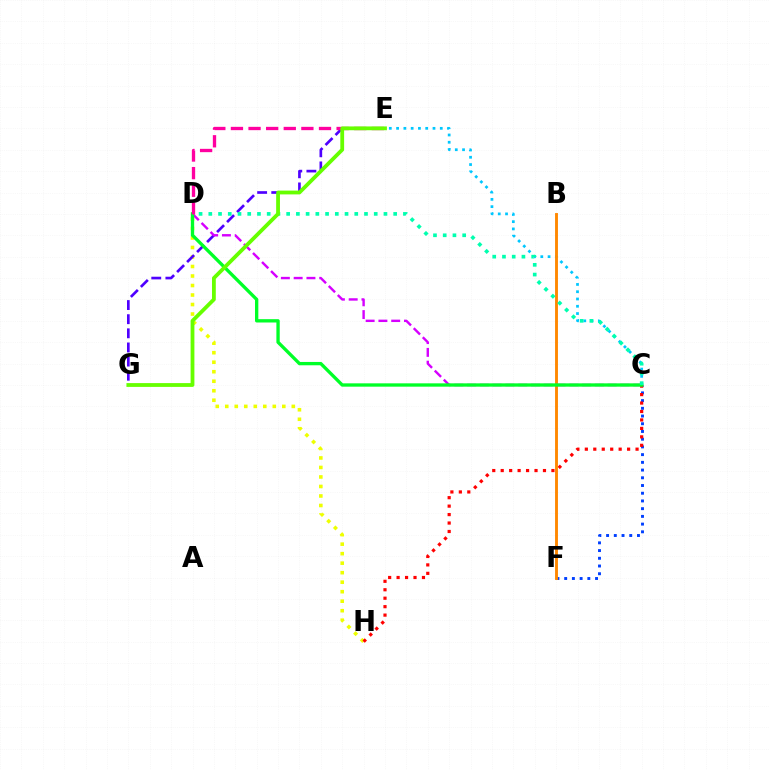{('C', 'F'): [{'color': '#003fff', 'line_style': 'dotted', 'thickness': 2.1}], ('D', 'H'): [{'color': '#eeff00', 'line_style': 'dotted', 'thickness': 2.58}], ('C', 'H'): [{'color': '#ff0000', 'line_style': 'dotted', 'thickness': 2.3}], ('E', 'G'): [{'color': '#4f00ff', 'line_style': 'dashed', 'thickness': 1.92}, {'color': '#66ff00', 'line_style': 'solid', 'thickness': 2.74}], ('C', 'E'): [{'color': '#00c7ff', 'line_style': 'dotted', 'thickness': 1.98}], ('B', 'F'): [{'color': '#ff8800', 'line_style': 'solid', 'thickness': 2.08}], ('C', 'D'): [{'color': '#d600ff', 'line_style': 'dashed', 'thickness': 1.74}, {'color': '#00ff27', 'line_style': 'solid', 'thickness': 2.4}, {'color': '#00ffaf', 'line_style': 'dotted', 'thickness': 2.64}], ('D', 'E'): [{'color': '#ff00a0', 'line_style': 'dashed', 'thickness': 2.39}]}